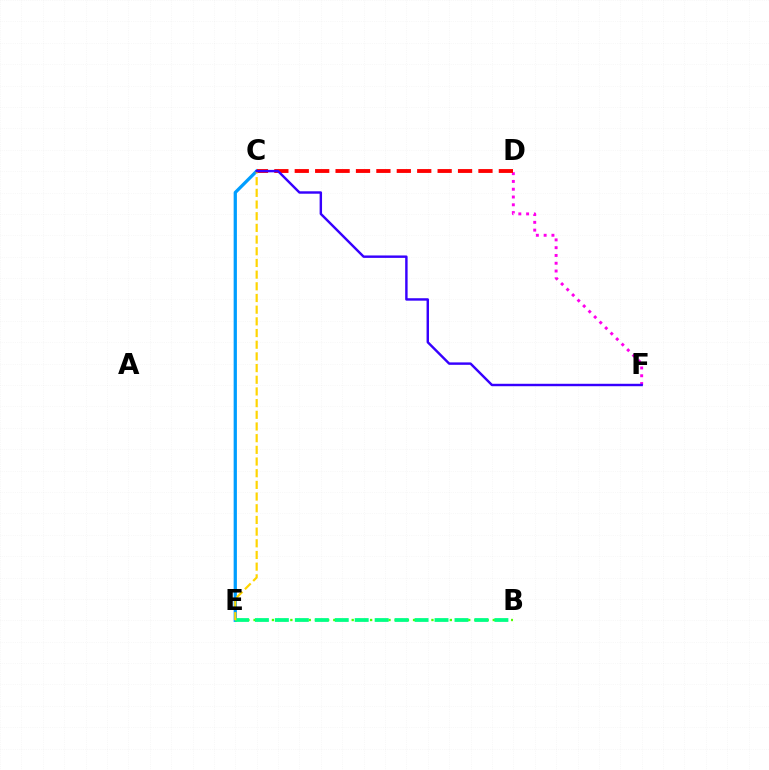{('C', 'E'): [{'color': '#009eff', 'line_style': 'solid', 'thickness': 2.34}, {'color': '#ffd500', 'line_style': 'dashed', 'thickness': 1.59}], ('B', 'E'): [{'color': '#4fff00', 'line_style': 'dotted', 'thickness': 1.67}, {'color': '#00ff86', 'line_style': 'dashed', 'thickness': 2.71}], ('D', 'F'): [{'color': '#ff00ed', 'line_style': 'dotted', 'thickness': 2.12}], ('C', 'D'): [{'color': '#ff0000', 'line_style': 'dashed', 'thickness': 2.77}], ('C', 'F'): [{'color': '#3700ff', 'line_style': 'solid', 'thickness': 1.75}]}